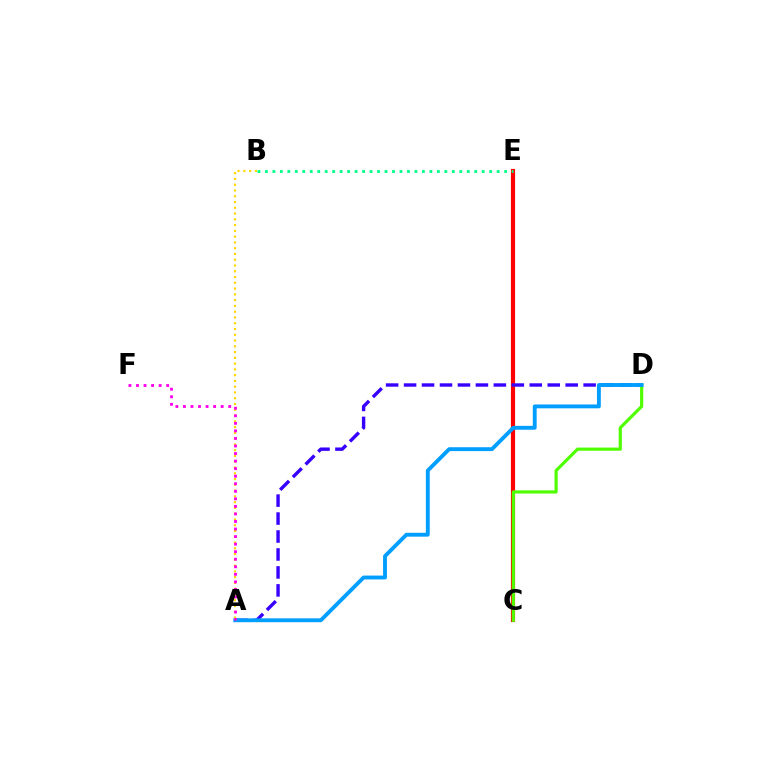{('C', 'E'): [{'color': '#ff0000', 'line_style': 'solid', 'thickness': 3.0}], ('A', 'D'): [{'color': '#3700ff', 'line_style': 'dashed', 'thickness': 2.44}, {'color': '#009eff', 'line_style': 'solid', 'thickness': 2.78}], ('C', 'D'): [{'color': '#4fff00', 'line_style': 'solid', 'thickness': 2.27}], ('A', 'B'): [{'color': '#ffd500', 'line_style': 'dotted', 'thickness': 1.57}], ('A', 'F'): [{'color': '#ff00ed', 'line_style': 'dotted', 'thickness': 2.05}], ('B', 'E'): [{'color': '#00ff86', 'line_style': 'dotted', 'thickness': 2.03}]}